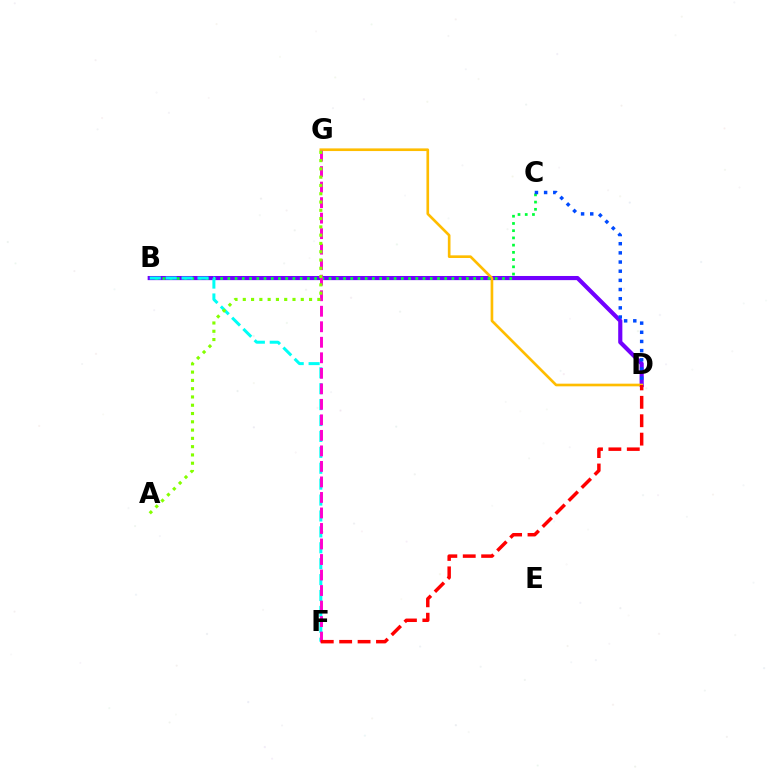{('B', 'D'): [{'color': '#7200ff', 'line_style': 'solid', 'thickness': 2.99}], ('D', 'G'): [{'color': '#ffbd00', 'line_style': 'solid', 'thickness': 1.91}], ('B', 'C'): [{'color': '#00ff39', 'line_style': 'dotted', 'thickness': 1.96}], ('B', 'F'): [{'color': '#00fff6', 'line_style': 'dashed', 'thickness': 2.16}], ('F', 'G'): [{'color': '#ff00cf', 'line_style': 'dashed', 'thickness': 2.11}], ('A', 'G'): [{'color': '#84ff00', 'line_style': 'dotted', 'thickness': 2.25}], ('D', 'F'): [{'color': '#ff0000', 'line_style': 'dashed', 'thickness': 2.5}], ('C', 'D'): [{'color': '#004bff', 'line_style': 'dotted', 'thickness': 2.49}]}